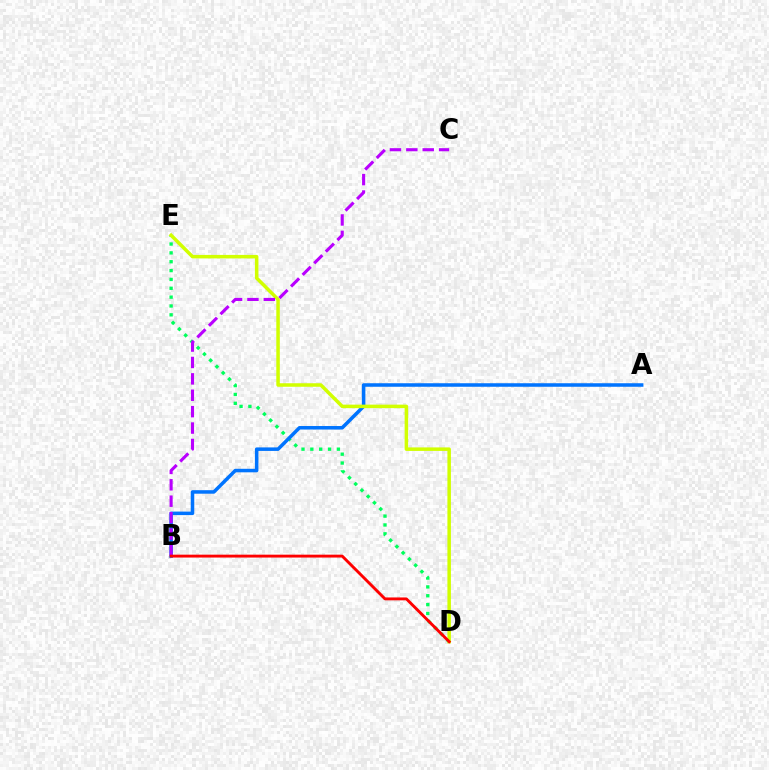{('D', 'E'): [{'color': '#00ff5c', 'line_style': 'dotted', 'thickness': 2.4}, {'color': '#d1ff00', 'line_style': 'solid', 'thickness': 2.53}], ('A', 'B'): [{'color': '#0074ff', 'line_style': 'solid', 'thickness': 2.53}], ('B', 'C'): [{'color': '#b900ff', 'line_style': 'dashed', 'thickness': 2.23}], ('B', 'D'): [{'color': '#ff0000', 'line_style': 'solid', 'thickness': 2.08}]}